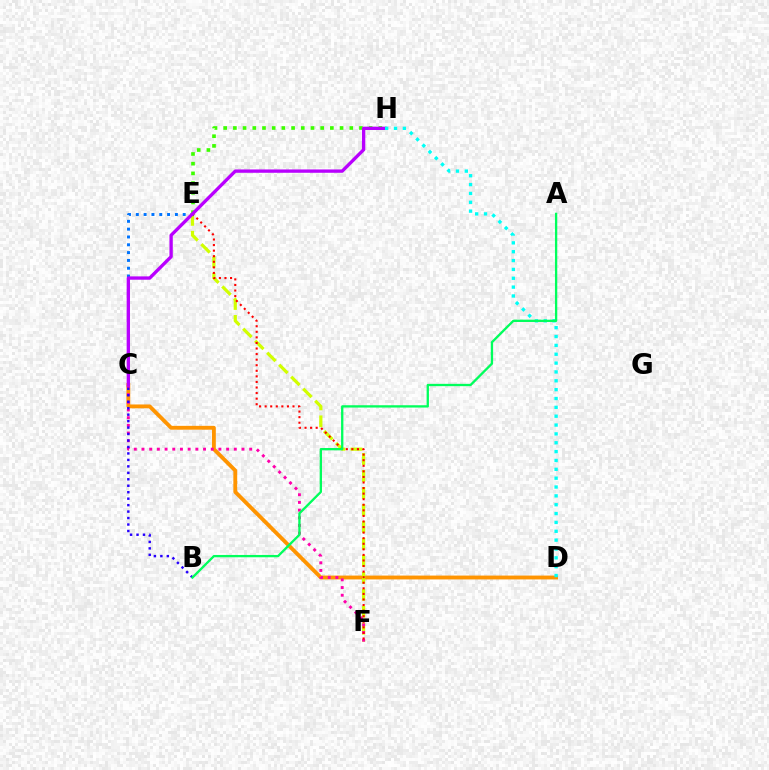{('C', 'D'): [{'color': '#ff9400', 'line_style': 'solid', 'thickness': 2.77}], ('E', 'F'): [{'color': '#d1ff00', 'line_style': 'dashed', 'thickness': 2.31}, {'color': '#ff0000', 'line_style': 'dotted', 'thickness': 1.51}], ('C', 'F'): [{'color': '#ff00ac', 'line_style': 'dotted', 'thickness': 2.09}], ('E', 'H'): [{'color': '#3dff00', 'line_style': 'dotted', 'thickness': 2.63}], ('B', 'C'): [{'color': '#2500ff', 'line_style': 'dotted', 'thickness': 1.76}], ('C', 'E'): [{'color': '#0074ff', 'line_style': 'dotted', 'thickness': 2.12}], ('C', 'H'): [{'color': '#b900ff', 'line_style': 'solid', 'thickness': 2.4}], ('D', 'H'): [{'color': '#00fff6', 'line_style': 'dotted', 'thickness': 2.41}], ('A', 'B'): [{'color': '#00ff5c', 'line_style': 'solid', 'thickness': 1.67}]}